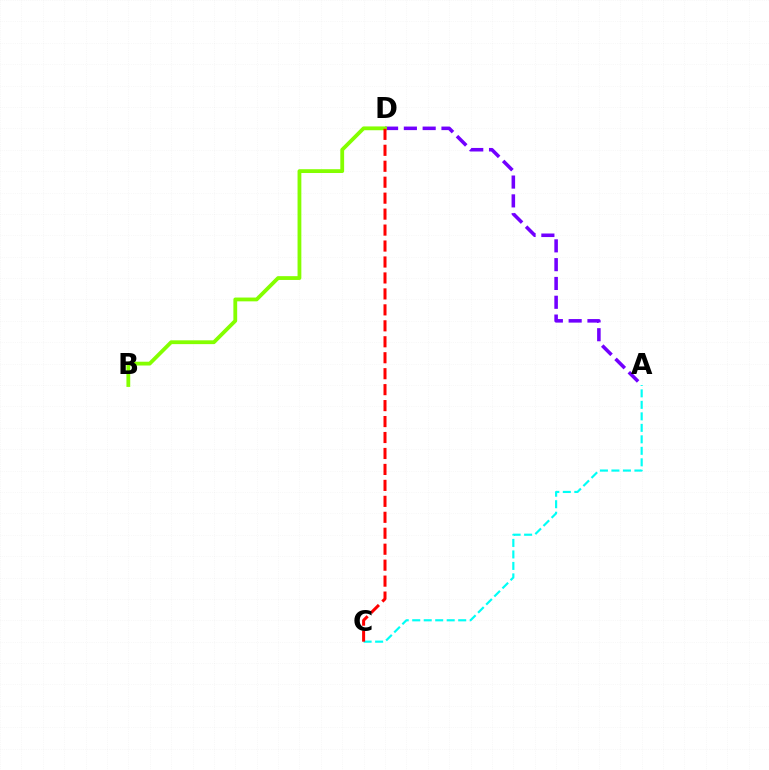{('A', 'C'): [{'color': '#00fff6', 'line_style': 'dashed', 'thickness': 1.56}], ('A', 'D'): [{'color': '#7200ff', 'line_style': 'dashed', 'thickness': 2.55}], ('B', 'D'): [{'color': '#84ff00', 'line_style': 'solid', 'thickness': 2.74}], ('C', 'D'): [{'color': '#ff0000', 'line_style': 'dashed', 'thickness': 2.17}]}